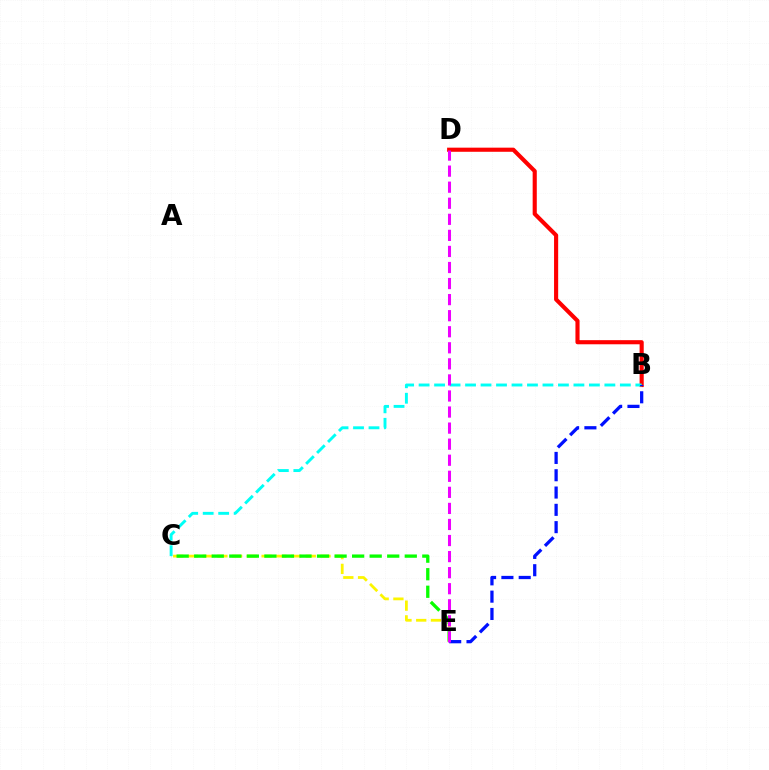{('C', 'E'): [{'color': '#fcf500', 'line_style': 'dashed', 'thickness': 2.0}, {'color': '#08ff00', 'line_style': 'dashed', 'thickness': 2.38}], ('B', 'D'): [{'color': '#ff0000', 'line_style': 'solid', 'thickness': 2.97}], ('B', 'C'): [{'color': '#00fff6', 'line_style': 'dashed', 'thickness': 2.1}], ('B', 'E'): [{'color': '#0010ff', 'line_style': 'dashed', 'thickness': 2.35}], ('D', 'E'): [{'color': '#ee00ff', 'line_style': 'dashed', 'thickness': 2.18}]}